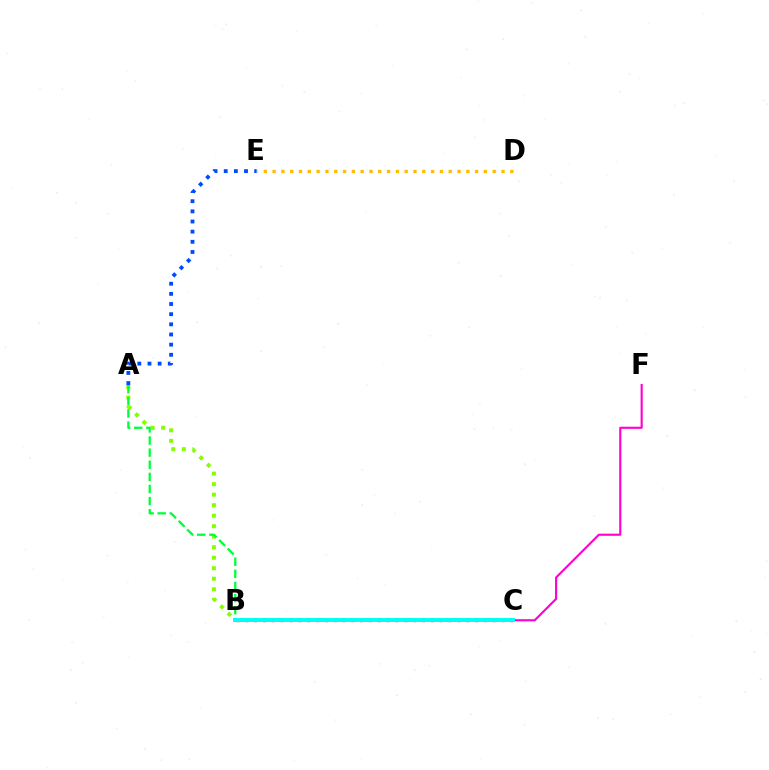{('B', 'C'): [{'color': '#7200ff', 'line_style': 'dashed', 'thickness': 1.91}, {'color': '#ff0000', 'line_style': 'dotted', 'thickness': 2.4}, {'color': '#00fff6', 'line_style': 'solid', 'thickness': 2.85}], ('A', 'B'): [{'color': '#84ff00', 'line_style': 'dotted', 'thickness': 2.86}, {'color': '#00ff39', 'line_style': 'dashed', 'thickness': 1.65}], ('A', 'E'): [{'color': '#004bff', 'line_style': 'dotted', 'thickness': 2.76}], ('C', 'F'): [{'color': '#ff00cf', 'line_style': 'solid', 'thickness': 1.53}], ('D', 'E'): [{'color': '#ffbd00', 'line_style': 'dotted', 'thickness': 2.39}]}